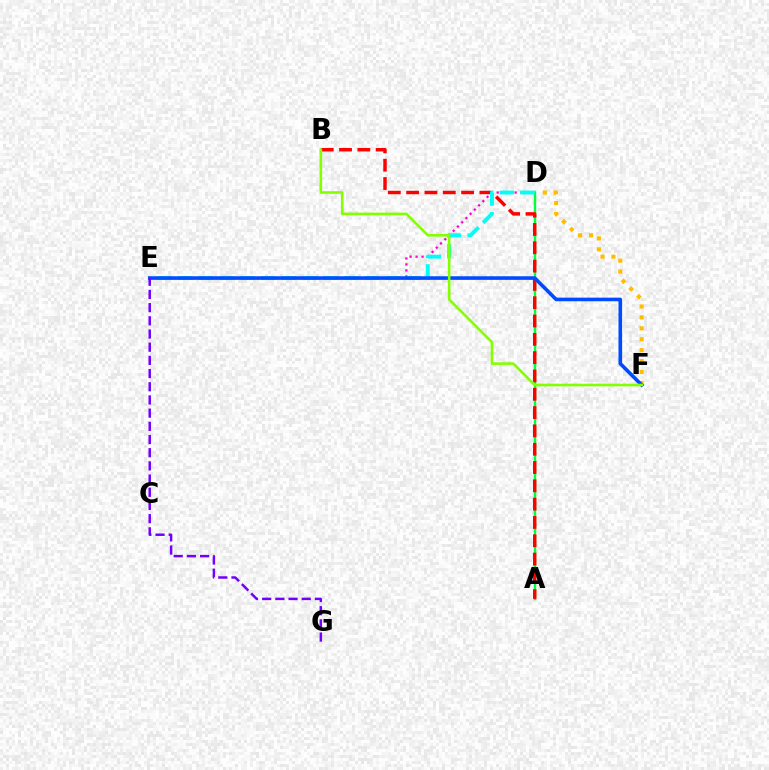{('D', 'F'): [{'color': '#ffbd00', 'line_style': 'dotted', 'thickness': 2.97}], ('D', 'E'): [{'color': '#ff00cf', 'line_style': 'dotted', 'thickness': 1.63}, {'color': '#00fff6', 'line_style': 'dashed', 'thickness': 2.82}], ('A', 'D'): [{'color': '#00ff39', 'line_style': 'solid', 'thickness': 1.73}], ('A', 'B'): [{'color': '#ff0000', 'line_style': 'dashed', 'thickness': 2.49}], ('E', 'F'): [{'color': '#004bff', 'line_style': 'solid', 'thickness': 2.59}], ('E', 'G'): [{'color': '#7200ff', 'line_style': 'dashed', 'thickness': 1.79}], ('B', 'F'): [{'color': '#84ff00', 'line_style': 'solid', 'thickness': 1.88}]}